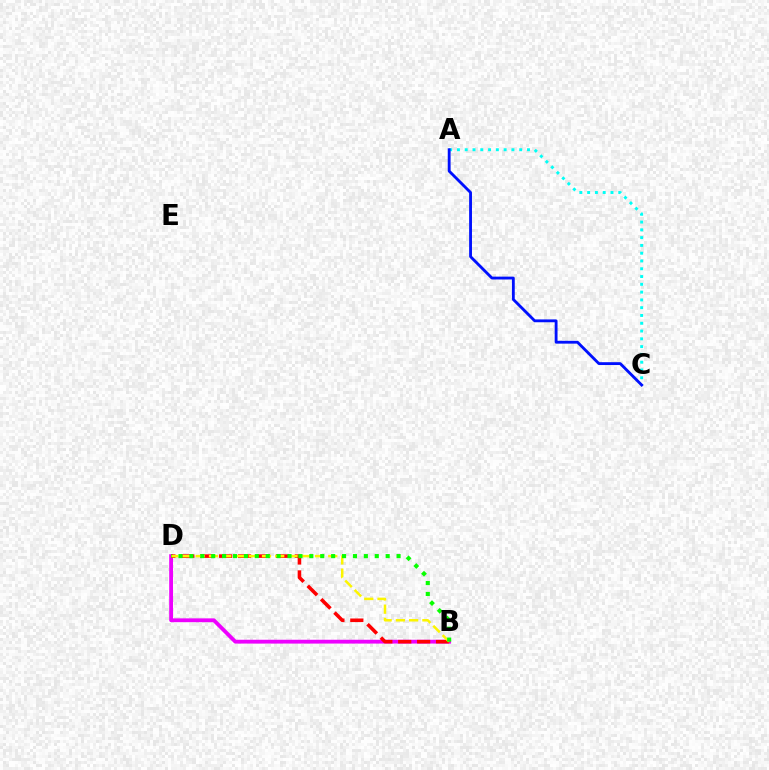{('A', 'C'): [{'color': '#00fff6', 'line_style': 'dotted', 'thickness': 2.12}, {'color': '#0010ff', 'line_style': 'solid', 'thickness': 2.04}], ('B', 'D'): [{'color': '#ee00ff', 'line_style': 'solid', 'thickness': 2.75}, {'color': '#ff0000', 'line_style': 'dashed', 'thickness': 2.57}, {'color': '#fcf500', 'line_style': 'dashed', 'thickness': 1.8}, {'color': '#08ff00', 'line_style': 'dotted', 'thickness': 2.96}]}